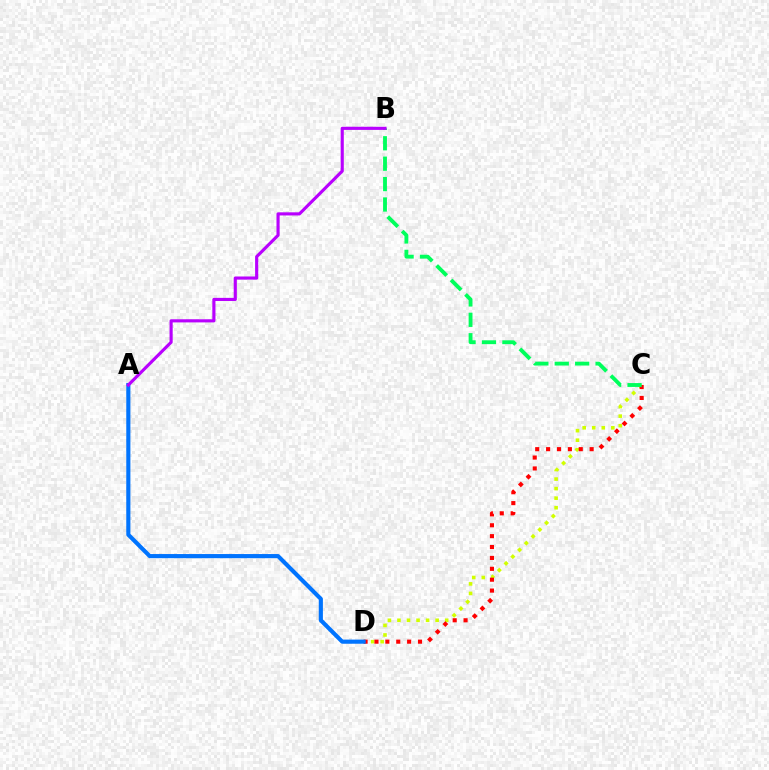{('C', 'D'): [{'color': '#d1ff00', 'line_style': 'dotted', 'thickness': 2.59}, {'color': '#ff0000', 'line_style': 'dotted', 'thickness': 2.96}], ('A', 'D'): [{'color': '#0074ff', 'line_style': 'solid', 'thickness': 2.97}], ('B', 'C'): [{'color': '#00ff5c', 'line_style': 'dashed', 'thickness': 2.77}], ('A', 'B'): [{'color': '#b900ff', 'line_style': 'solid', 'thickness': 2.26}]}